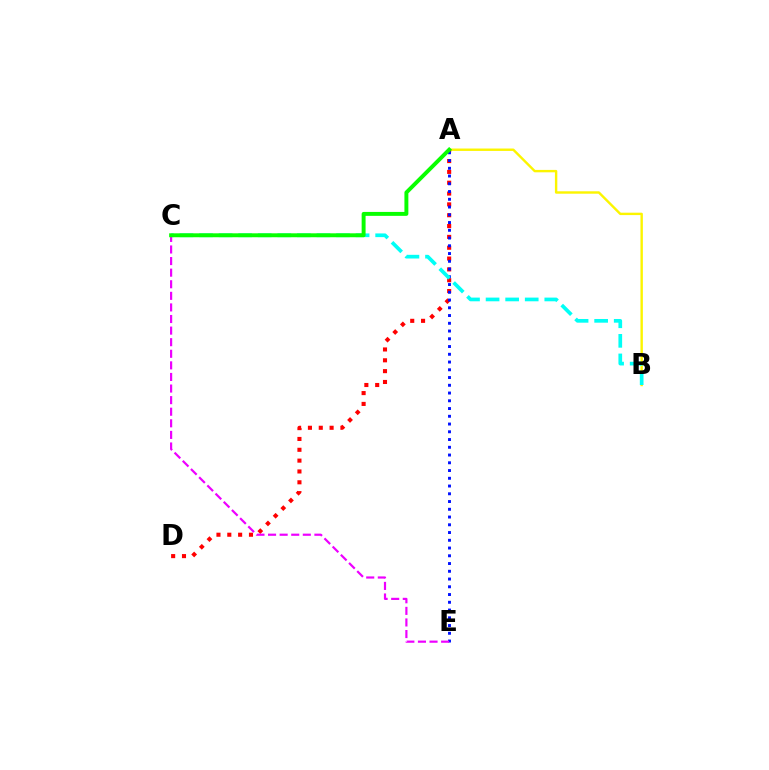{('A', 'B'): [{'color': '#fcf500', 'line_style': 'solid', 'thickness': 1.73}], ('A', 'D'): [{'color': '#ff0000', 'line_style': 'dotted', 'thickness': 2.94}], ('A', 'E'): [{'color': '#0010ff', 'line_style': 'dotted', 'thickness': 2.11}], ('B', 'C'): [{'color': '#00fff6', 'line_style': 'dashed', 'thickness': 2.66}], ('C', 'E'): [{'color': '#ee00ff', 'line_style': 'dashed', 'thickness': 1.57}], ('A', 'C'): [{'color': '#08ff00', 'line_style': 'solid', 'thickness': 2.83}]}